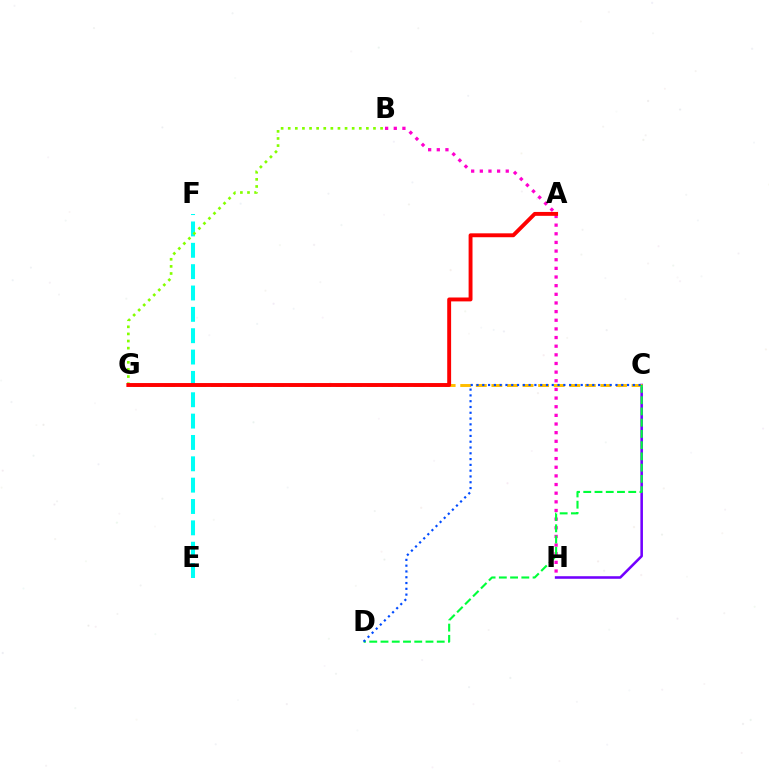{('C', 'H'): [{'color': '#7200ff', 'line_style': 'solid', 'thickness': 1.84}], ('E', 'F'): [{'color': '#00fff6', 'line_style': 'dashed', 'thickness': 2.9}], ('C', 'G'): [{'color': '#ffbd00', 'line_style': 'dashed', 'thickness': 2.12}], ('B', 'H'): [{'color': '#ff00cf', 'line_style': 'dotted', 'thickness': 2.35}], ('B', 'G'): [{'color': '#84ff00', 'line_style': 'dotted', 'thickness': 1.93}], ('C', 'D'): [{'color': '#00ff39', 'line_style': 'dashed', 'thickness': 1.53}, {'color': '#004bff', 'line_style': 'dotted', 'thickness': 1.57}], ('A', 'G'): [{'color': '#ff0000', 'line_style': 'solid', 'thickness': 2.81}]}